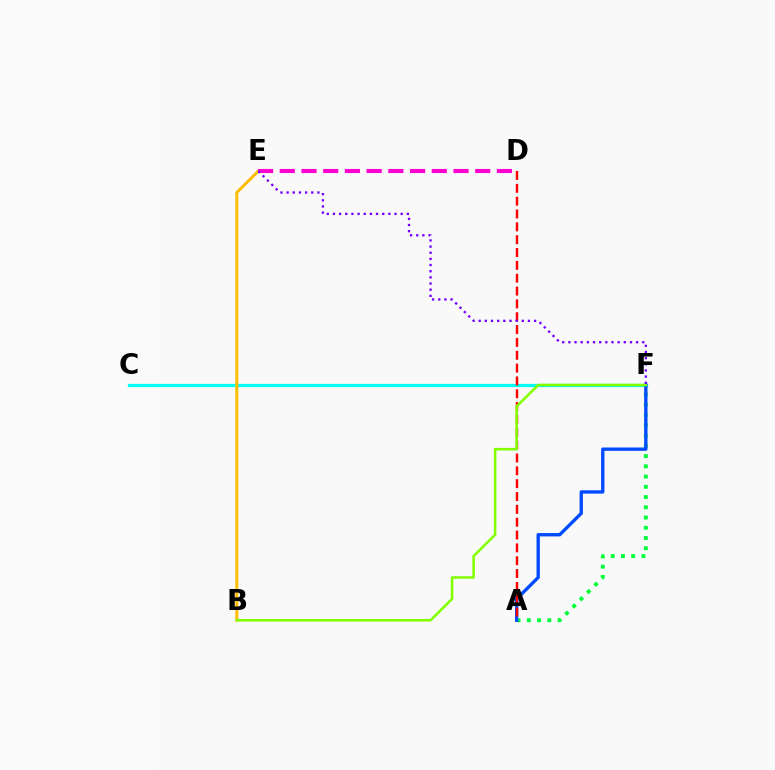{('C', 'F'): [{'color': '#00fff6', 'line_style': 'solid', 'thickness': 2.33}], ('B', 'E'): [{'color': '#ffbd00', 'line_style': 'solid', 'thickness': 2.13}], ('A', 'F'): [{'color': '#00ff39', 'line_style': 'dotted', 'thickness': 2.78}, {'color': '#004bff', 'line_style': 'solid', 'thickness': 2.4}], ('D', 'E'): [{'color': '#ff00cf', 'line_style': 'dashed', 'thickness': 2.95}], ('A', 'D'): [{'color': '#ff0000', 'line_style': 'dashed', 'thickness': 1.74}], ('B', 'F'): [{'color': '#84ff00', 'line_style': 'solid', 'thickness': 1.84}], ('E', 'F'): [{'color': '#7200ff', 'line_style': 'dotted', 'thickness': 1.67}]}